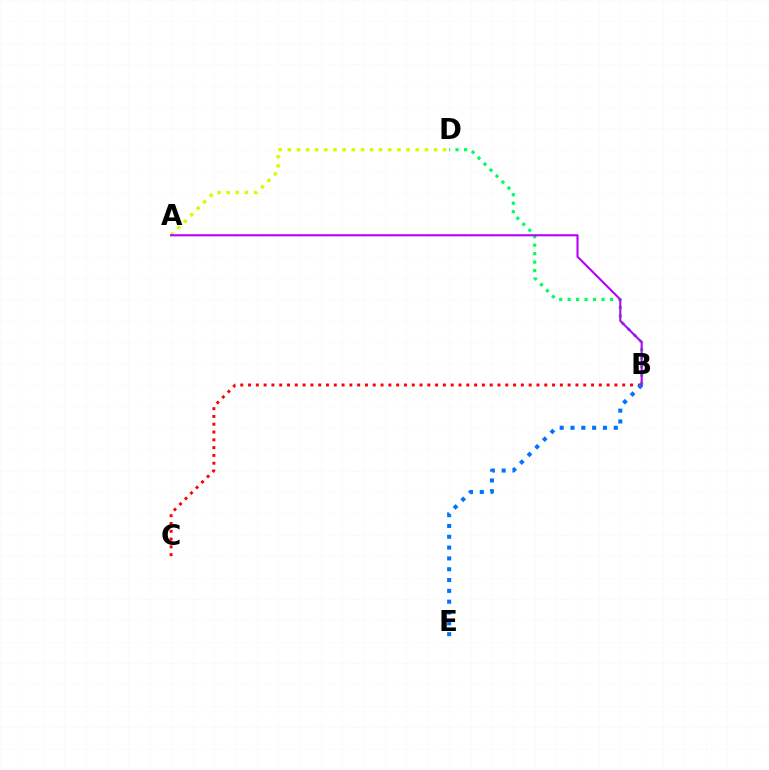{('B', 'D'): [{'color': '#00ff5c', 'line_style': 'dotted', 'thickness': 2.3}], ('B', 'C'): [{'color': '#ff0000', 'line_style': 'dotted', 'thickness': 2.12}], ('A', 'D'): [{'color': '#d1ff00', 'line_style': 'dotted', 'thickness': 2.48}], ('B', 'E'): [{'color': '#0074ff', 'line_style': 'dotted', 'thickness': 2.94}], ('A', 'B'): [{'color': '#b900ff', 'line_style': 'solid', 'thickness': 1.52}]}